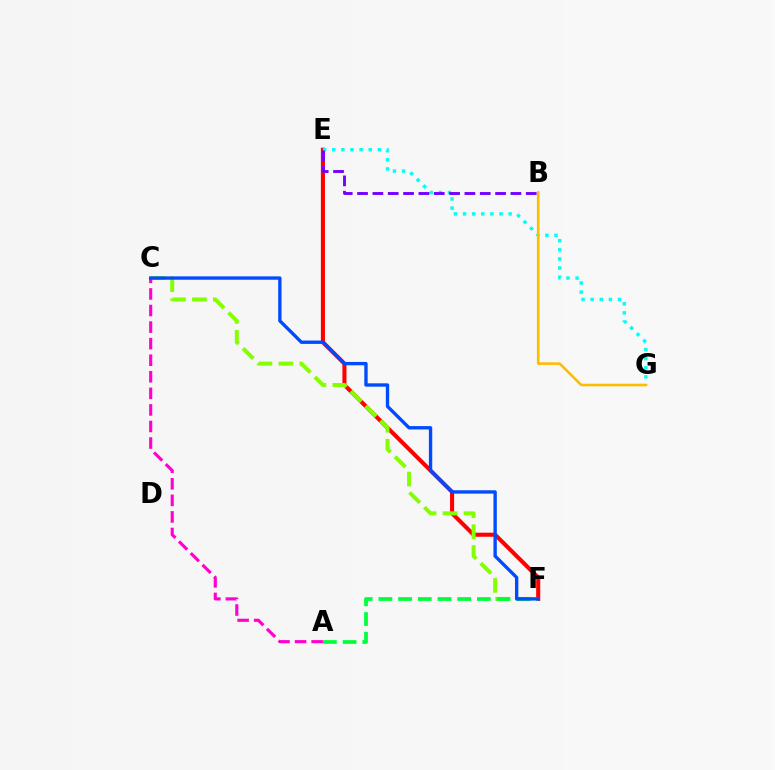{('E', 'F'): [{'color': '#ff0000', 'line_style': 'solid', 'thickness': 2.94}], ('E', 'G'): [{'color': '#00fff6', 'line_style': 'dotted', 'thickness': 2.48}], ('B', 'G'): [{'color': '#ffbd00', 'line_style': 'solid', 'thickness': 1.88}], ('B', 'E'): [{'color': '#7200ff', 'line_style': 'dashed', 'thickness': 2.08}], ('C', 'F'): [{'color': '#84ff00', 'line_style': 'dashed', 'thickness': 2.84}, {'color': '#004bff', 'line_style': 'solid', 'thickness': 2.42}], ('A', 'C'): [{'color': '#ff00cf', 'line_style': 'dashed', 'thickness': 2.25}], ('A', 'F'): [{'color': '#00ff39', 'line_style': 'dashed', 'thickness': 2.68}]}